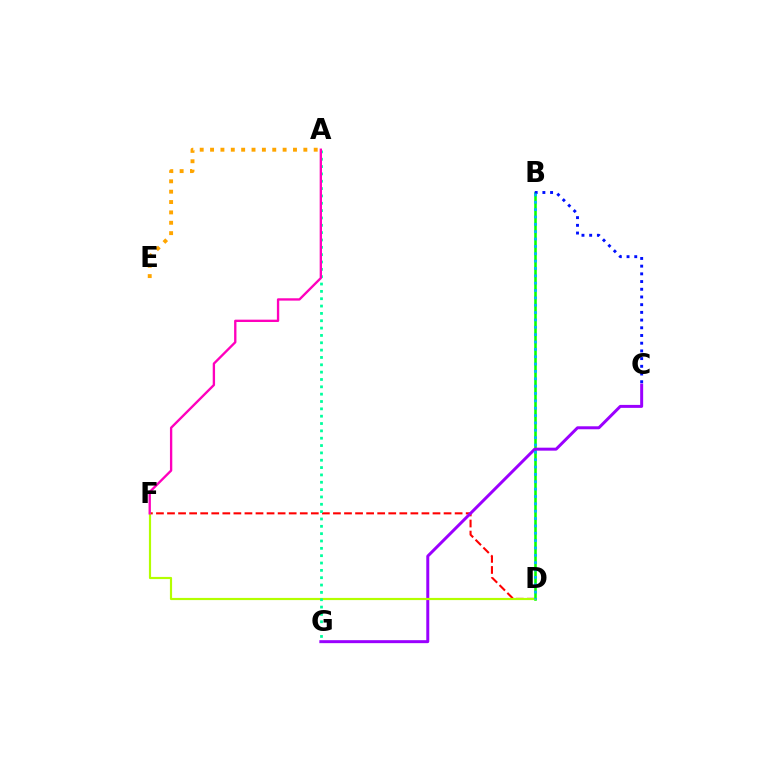{('D', 'F'): [{'color': '#ff0000', 'line_style': 'dashed', 'thickness': 1.5}, {'color': '#b3ff00', 'line_style': 'solid', 'thickness': 1.56}], ('B', 'D'): [{'color': '#08ff00', 'line_style': 'solid', 'thickness': 1.85}, {'color': '#00b5ff', 'line_style': 'dotted', 'thickness': 2.0}], ('C', 'G'): [{'color': '#9b00ff', 'line_style': 'solid', 'thickness': 2.14}], ('B', 'C'): [{'color': '#0010ff', 'line_style': 'dotted', 'thickness': 2.09}], ('A', 'E'): [{'color': '#ffa500', 'line_style': 'dotted', 'thickness': 2.82}], ('A', 'G'): [{'color': '#00ff9d', 'line_style': 'dotted', 'thickness': 1.99}], ('A', 'F'): [{'color': '#ff00bd', 'line_style': 'solid', 'thickness': 1.69}]}